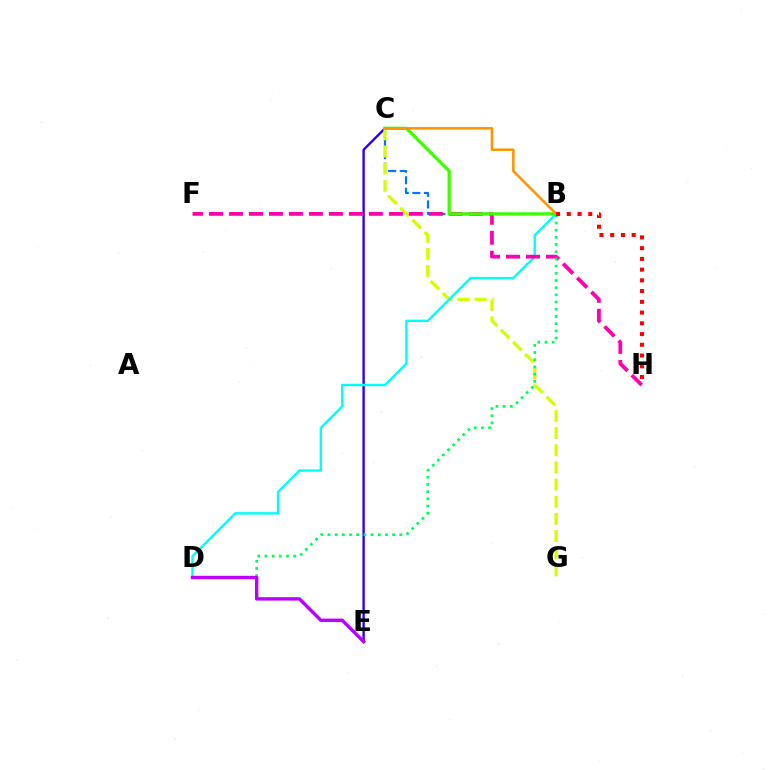{('C', 'E'): [{'color': '#2500ff', 'line_style': 'solid', 'thickness': 1.7}], ('B', 'C'): [{'color': '#0074ff', 'line_style': 'dashed', 'thickness': 1.57}, {'color': '#3dff00', 'line_style': 'solid', 'thickness': 2.34}, {'color': '#ff9400', 'line_style': 'solid', 'thickness': 1.83}], ('C', 'G'): [{'color': '#d1ff00', 'line_style': 'dashed', 'thickness': 2.33}], ('B', 'D'): [{'color': '#00fff6', 'line_style': 'solid', 'thickness': 1.72}, {'color': '#00ff5c', 'line_style': 'dotted', 'thickness': 1.95}], ('F', 'H'): [{'color': '#ff00ac', 'line_style': 'dashed', 'thickness': 2.72}], ('D', 'E'): [{'color': '#b900ff', 'line_style': 'solid', 'thickness': 2.44}], ('B', 'H'): [{'color': '#ff0000', 'line_style': 'dotted', 'thickness': 2.92}]}